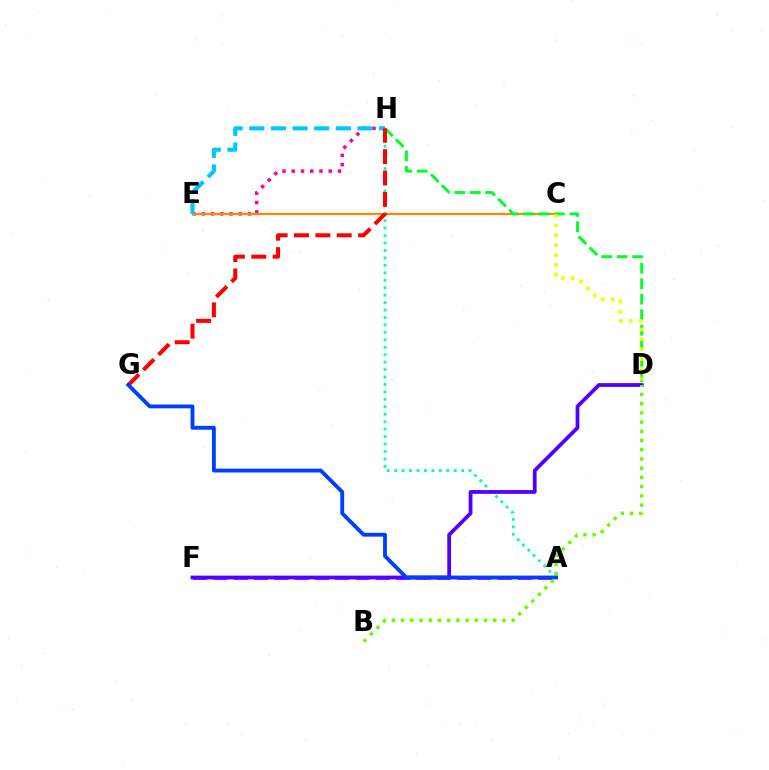{('A', 'H'): [{'color': '#00ffaf', 'line_style': 'dotted', 'thickness': 2.02}], ('E', 'H'): [{'color': '#ff00a0', 'line_style': 'dotted', 'thickness': 2.51}, {'color': '#00c7ff', 'line_style': 'dashed', 'thickness': 2.94}], ('C', 'E'): [{'color': '#ff8800', 'line_style': 'solid', 'thickness': 1.58}], ('D', 'H'): [{'color': '#00ff27', 'line_style': 'dashed', 'thickness': 2.11}], ('C', 'D'): [{'color': '#eeff00', 'line_style': 'dotted', 'thickness': 2.67}], ('G', 'H'): [{'color': '#ff0000', 'line_style': 'dashed', 'thickness': 2.9}], ('A', 'F'): [{'color': '#d600ff', 'line_style': 'dashed', 'thickness': 2.76}], ('D', 'F'): [{'color': '#4f00ff', 'line_style': 'solid', 'thickness': 2.72}], ('A', 'G'): [{'color': '#003fff', 'line_style': 'solid', 'thickness': 2.77}], ('B', 'D'): [{'color': '#66ff00', 'line_style': 'dotted', 'thickness': 2.5}]}